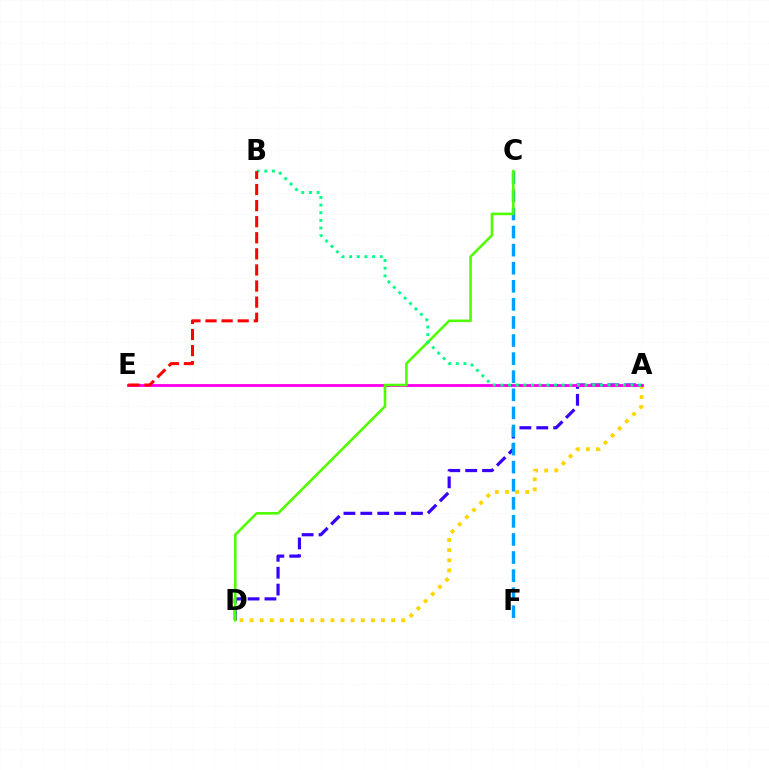{('A', 'D'): [{'color': '#3700ff', 'line_style': 'dashed', 'thickness': 2.29}, {'color': '#ffd500', 'line_style': 'dotted', 'thickness': 2.75}], ('C', 'F'): [{'color': '#009eff', 'line_style': 'dashed', 'thickness': 2.46}], ('A', 'E'): [{'color': '#ff00ed', 'line_style': 'solid', 'thickness': 2.04}], ('C', 'D'): [{'color': '#4fff00', 'line_style': 'solid', 'thickness': 1.87}], ('A', 'B'): [{'color': '#00ff86', 'line_style': 'dotted', 'thickness': 2.08}], ('B', 'E'): [{'color': '#ff0000', 'line_style': 'dashed', 'thickness': 2.19}]}